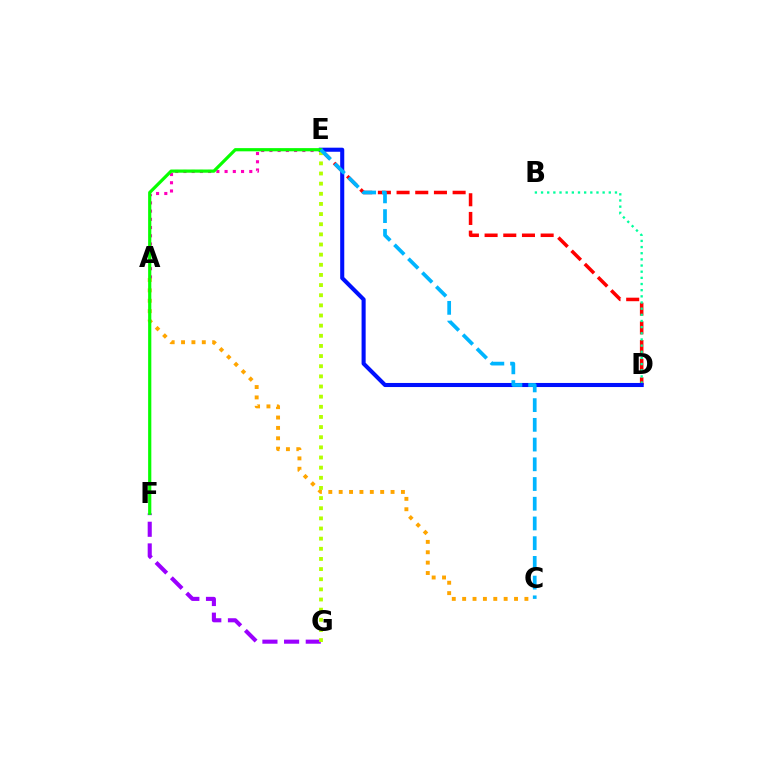{('A', 'E'): [{'color': '#ff00bd', 'line_style': 'dotted', 'thickness': 2.24}], ('D', 'E'): [{'color': '#ff0000', 'line_style': 'dashed', 'thickness': 2.54}, {'color': '#0010ff', 'line_style': 'solid', 'thickness': 2.94}], ('F', 'G'): [{'color': '#9b00ff', 'line_style': 'dashed', 'thickness': 2.94}], ('A', 'C'): [{'color': '#ffa500', 'line_style': 'dotted', 'thickness': 2.82}], ('B', 'D'): [{'color': '#00ff9d', 'line_style': 'dotted', 'thickness': 1.67}], ('E', 'G'): [{'color': '#b3ff00', 'line_style': 'dotted', 'thickness': 2.76}], ('E', 'F'): [{'color': '#08ff00', 'line_style': 'solid', 'thickness': 2.3}], ('C', 'E'): [{'color': '#00b5ff', 'line_style': 'dashed', 'thickness': 2.68}]}